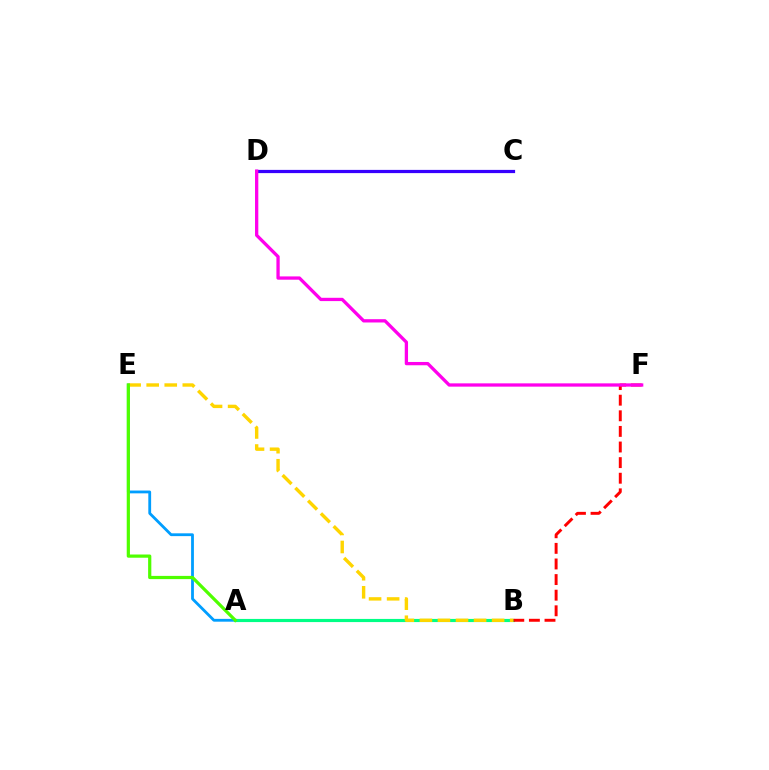{('A', 'B'): [{'color': '#00ff86', 'line_style': 'solid', 'thickness': 2.27}], ('B', 'F'): [{'color': '#ff0000', 'line_style': 'dashed', 'thickness': 2.12}], ('A', 'E'): [{'color': '#009eff', 'line_style': 'solid', 'thickness': 2.02}, {'color': '#4fff00', 'line_style': 'solid', 'thickness': 2.31}], ('B', 'E'): [{'color': '#ffd500', 'line_style': 'dashed', 'thickness': 2.45}], ('C', 'D'): [{'color': '#3700ff', 'line_style': 'solid', 'thickness': 2.32}], ('D', 'F'): [{'color': '#ff00ed', 'line_style': 'solid', 'thickness': 2.37}]}